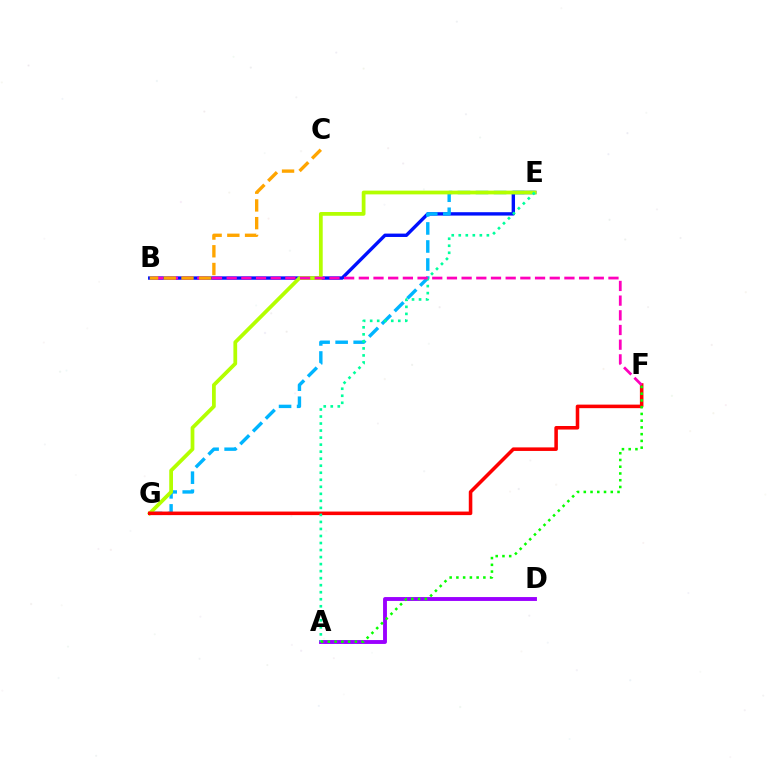{('B', 'E'): [{'color': '#0010ff', 'line_style': 'solid', 'thickness': 2.43}], ('E', 'G'): [{'color': '#00b5ff', 'line_style': 'dashed', 'thickness': 2.45}, {'color': '#b3ff00', 'line_style': 'solid', 'thickness': 2.7}], ('A', 'D'): [{'color': '#9b00ff', 'line_style': 'solid', 'thickness': 2.8}], ('F', 'G'): [{'color': '#ff0000', 'line_style': 'solid', 'thickness': 2.55}], ('A', 'E'): [{'color': '#00ff9d', 'line_style': 'dotted', 'thickness': 1.91}], ('B', 'F'): [{'color': '#ff00bd', 'line_style': 'dashed', 'thickness': 1.99}], ('B', 'C'): [{'color': '#ffa500', 'line_style': 'dashed', 'thickness': 2.41}], ('A', 'F'): [{'color': '#08ff00', 'line_style': 'dotted', 'thickness': 1.83}]}